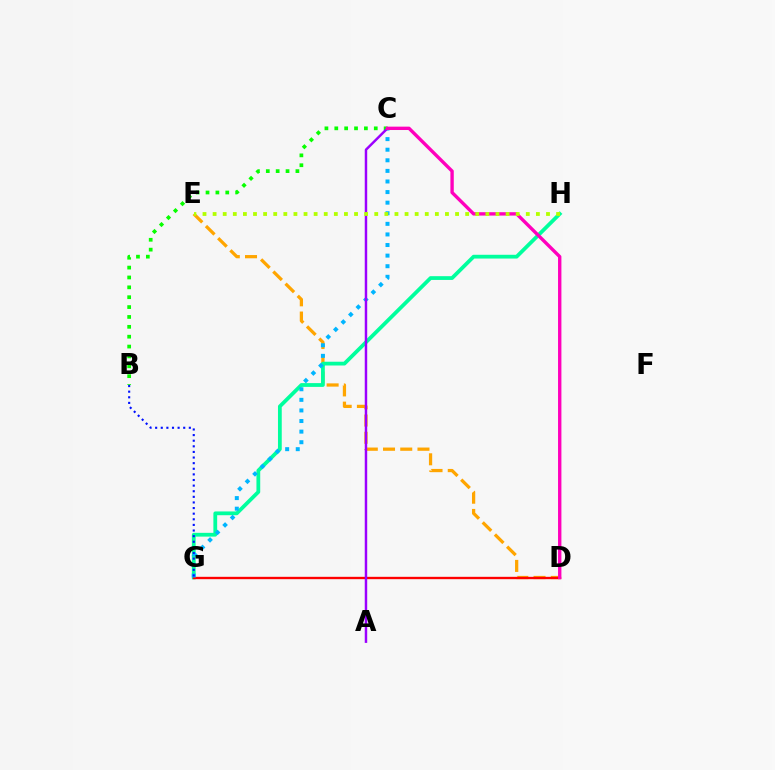{('D', 'E'): [{'color': '#ffa500', 'line_style': 'dashed', 'thickness': 2.34}], ('G', 'H'): [{'color': '#00ff9d', 'line_style': 'solid', 'thickness': 2.72}], ('D', 'G'): [{'color': '#ff0000', 'line_style': 'solid', 'thickness': 1.69}], ('C', 'G'): [{'color': '#00b5ff', 'line_style': 'dotted', 'thickness': 2.88}], ('B', 'C'): [{'color': '#08ff00', 'line_style': 'dotted', 'thickness': 2.68}], ('A', 'C'): [{'color': '#9b00ff', 'line_style': 'solid', 'thickness': 1.77}], ('C', 'D'): [{'color': '#ff00bd', 'line_style': 'solid', 'thickness': 2.42}], ('B', 'G'): [{'color': '#0010ff', 'line_style': 'dotted', 'thickness': 1.53}], ('E', 'H'): [{'color': '#b3ff00', 'line_style': 'dotted', 'thickness': 2.74}]}